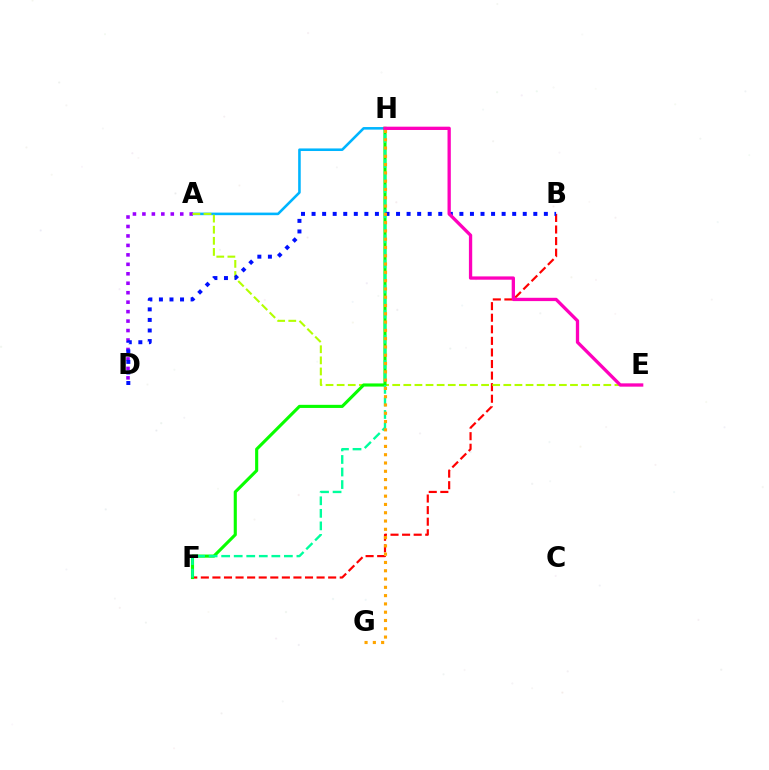{('B', 'F'): [{'color': '#ff0000', 'line_style': 'dashed', 'thickness': 1.57}], ('A', 'H'): [{'color': '#00b5ff', 'line_style': 'solid', 'thickness': 1.86}], ('A', 'D'): [{'color': '#9b00ff', 'line_style': 'dotted', 'thickness': 2.57}], ('A', 'E'): [{'color': '#b3ff00', 'line_style': 'dashed', 'thickness': 1.51}], ('F', 'H'): [{'color': '#08ff00', 'line_style': 'solid', 'thickness': 2.24}, {'color': '#00ff9d', 'line_style': 'dashed', 'thickness': 1.7}], ('B', 'D'): [{'color': '#0010ff', 'line_style': 'dotted', 'thickness': 2.87}], ('E', 'H'): [{'color': '#ff00bd', 'line_style': 'solid', 'thickness': 2.38}], ('G', 'H'): [{'color': '#ffa500', 'line_style': 'dotted', 'thickness': 2.25}]}